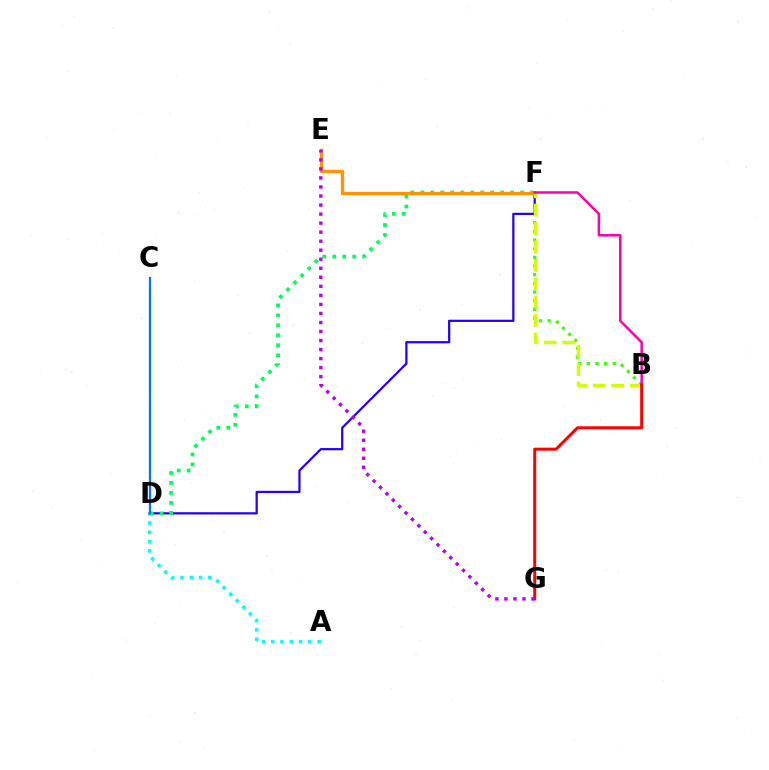{('A', 'D'): [{'color': '#00fff6', 'line_style': 'dotted', 'thickness': 2.52}], ('B', 'F'): [{'color': '#3dff00', 'line_style': 'dotted', 'thickness': 2.35}, {'color': '#d1ff00', 'line_style': 'dashed', 'thickness': 2.5}, {'color': '#ff00ac', 'line_style': 'solid', 'thickness': 1.8}], ('D', 'F'): [{'color': '#2500ff', 'line_style': 'solid', 'thickness': 1.61}, {'color': '#00ff5c', 'line_style': 'dotted', 'thickness': 2.71}], ('C', 'D'): [{'color': '#0074ff', 'line_style': 'solid', 'thickness': 1.63}], ('E', 'F'): [{'color': '#ff9400', 'line_style': 'solid', 'thickness': 2.4}], ('B', 'G'): [{'color': '#ff0000', 'line_style': 'solid', 'thickness': 2.16}], ('E', 'G'): [{'color': '#b900ff', 'line_style': 'dotted', 'thickness': 2.45}]}